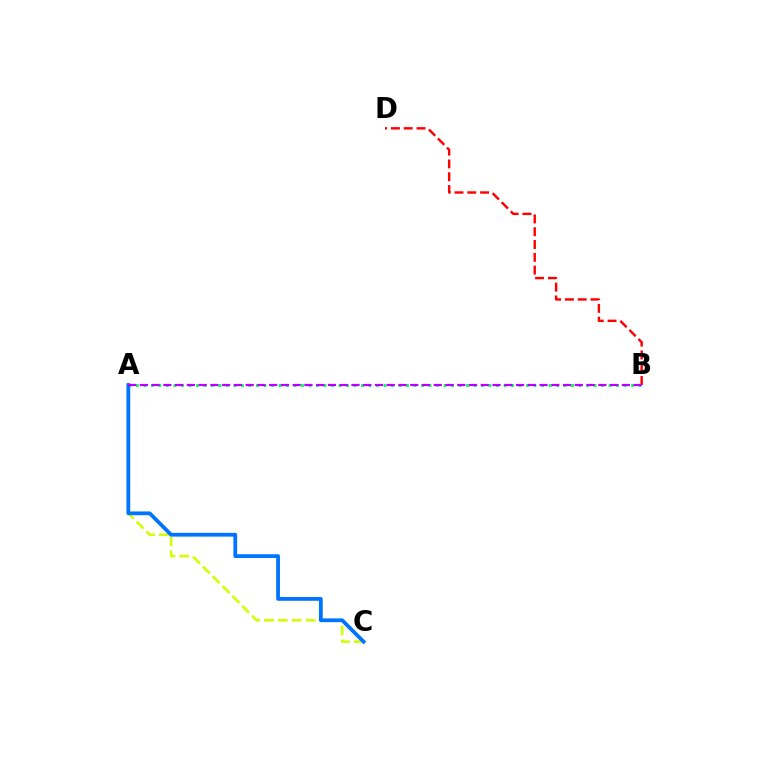{('A', 'C'): [{'color': '#d1ff00', 'line_style': 'dashed', 'thickness': 1.89}, {'color': '#0074ff', 'line_style': 'solid', 'thickness': 2.72}], ('A', 'B'): [{'color': '#00ff5c', 'line_style': 'dotted', 'thickness': 2.04}, {'color': '#b900ff', 'line_style': 'dashed', 'thickness': 1.6}], ('B', 'D'): [{'color': '#ff0000', 'line_style': 'dashed', 'thickness': 1.74}]}